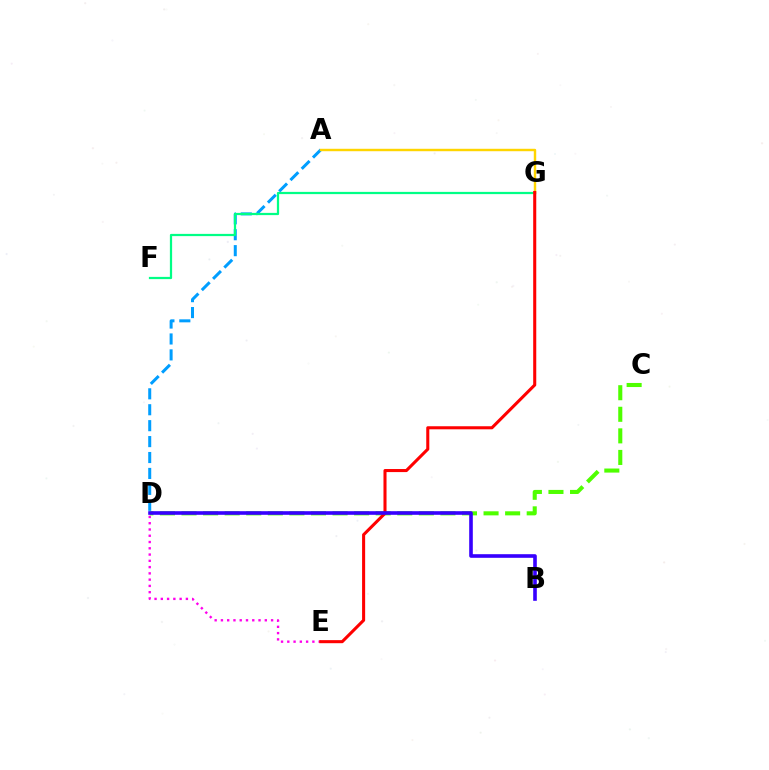{('A', 'D'): [{'color': '#009eff', 'line_style': 'dashed', 'thickness': 2.16}], ('D', 'E'): [{'color': '#ff00ed', 'line_style': 'dotted', 'thickness': 1.7}], ('F', 'G'): [{'color': '#00ff86', 'line_style': 'solid', 'thickness': 1.61}], ('A', 'G'): [{'color': '#ffd500', 'line_style': 'solid', 'thickness': 1.75}], ('C', 'D'): [{'color': '#4fff00', 'line_style': 'dashed', 'thickness': 2.93}], ('E', 'G'): [{'color': '#ff0000', 'line_style': 'solid', 'thickness': 2.2}], ('B', 'D'): [{'color': '#3700ff', 'line_style': 'solid', 'thickness': 2.6}]}